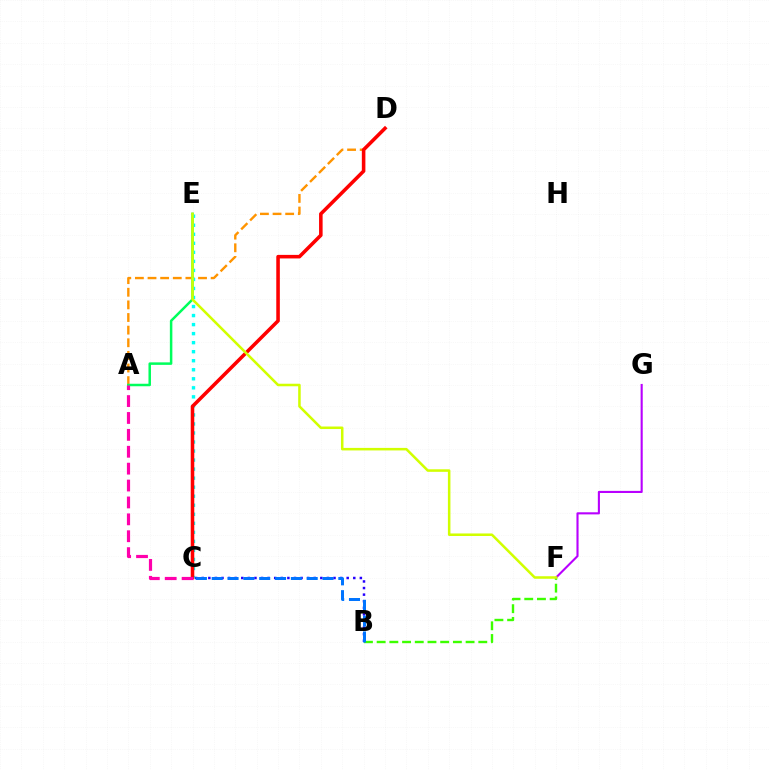{('B', 'C'): [{'color': '#2500ff', 'line_style': 'dotted', 'thickness': 1.79}, {'color': '#0074ff', 'line_style': 'dashed', 'thickness': 2.15}], ('A', 'D'): [{'color': '#ff9400', 'line_style': 'dashed', 'thickness': 1.72}], ('A', 'E'): [{'color': '#00ff5c', 'line_style': 'solid', 'thickness': 1.8}], ('B', 'F'): [{'color': '#3dff00', 'line_style': 'dashed', 'thickness': 1.73}], ('F', 'G'): [{'color': '#b900ff', 'line_style': 'solid', 'thickness': 1.52}], ('C', 'E'): [{'color': '#00fff6', 'line_style': 'dotted', 'thickness': 2.45}], ('C', 'D'): [{'color': '#ff0000', 'line_style': 'solid', 'thickness': 2.56}], ('E', 'F'): [{'color': '#d1ff00', 'line_style': 'solid', 'thickness': 1.82}], ('A', 'C'): [{'color': '#ff00ac', 'line_style': 'dashed', 'thickness': 2.3}]}